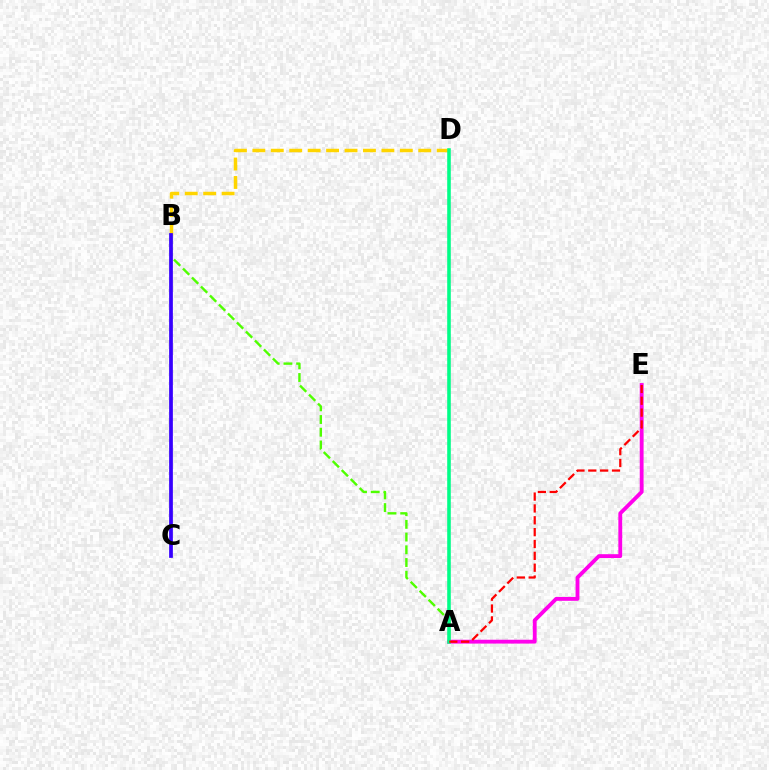{('A', 'D'): [{'color': '#009eff', 'line_style': 'solid', 'thickness': 1.56}, {'color': '#00ff86', 'line_style': 'solid', 'thickness': 2.55}], ('B', 'D'): [{'color': '#ffd500', 'line_style': 'dashed', 'thickness': 2.5}], ('A', 'E'): [{'color': '#ff00ed', 'line_style': 'solid', 'thickness': 2.77}, {'color': '#ff0000', 'line_style': 'dashed', 'thickness': 1.61}], ('A', 'B'): [{'color': '#4fff00', 'line_style': 'dashed', 'thickness': 1.73}], ('B', 'C'): [{'color': '#3700ff', 'line_style': 'solid', 'thickness': 2.69}]}